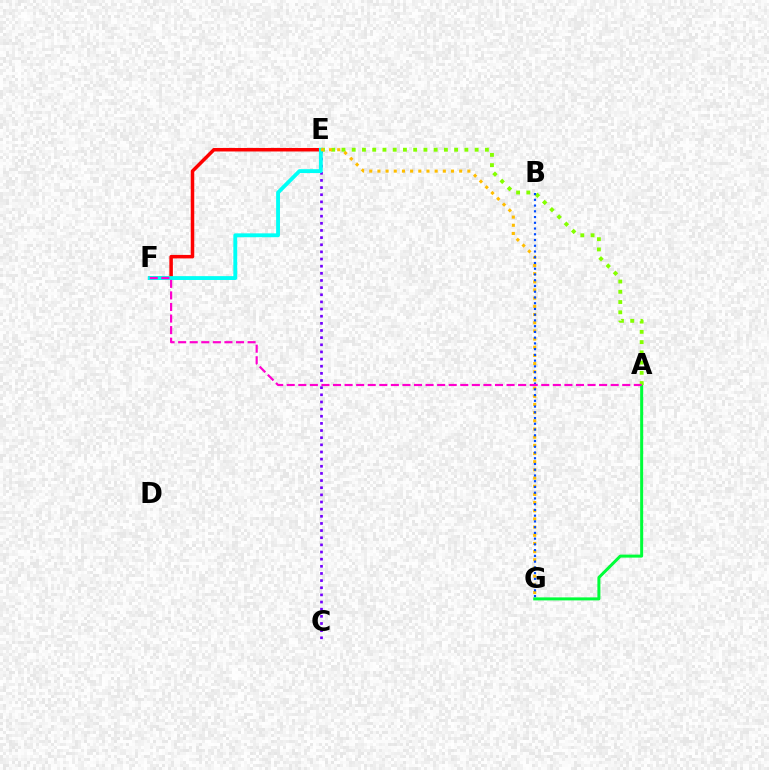{('A', 'G'): [{'color': '#00ff39', 'line_style': 'solid', 'thickness': 2.17}], ('C', 'E'): [{'color': '#7200ff', 'line_style': 'dotted', 'thickness': 1.94}], ('A', 'E'): [{'color': '#84ff00', 'line_style': 'dotted', 'thickness': 2.78}], ('E', 'F'): [{'color': '#ff0000', 'line_style': 'solid', 'thickness': 2.53}, {'color': '#00fff6', 'line_style': 'solid', 'thickness': 2.77}], ('E', 'G'): [{'color': '#ffbd00', 'line_style': 'dotted', 'thickness': 2.22}], ('B', 'G'): [{'color': '#004bff', 'line_style': 'dotted', 'thickness': 1.56}], ('A', 'F'): [{'color': '#ff00cf', 'line_style': 'dashed', 'thickness': 1.57}]}